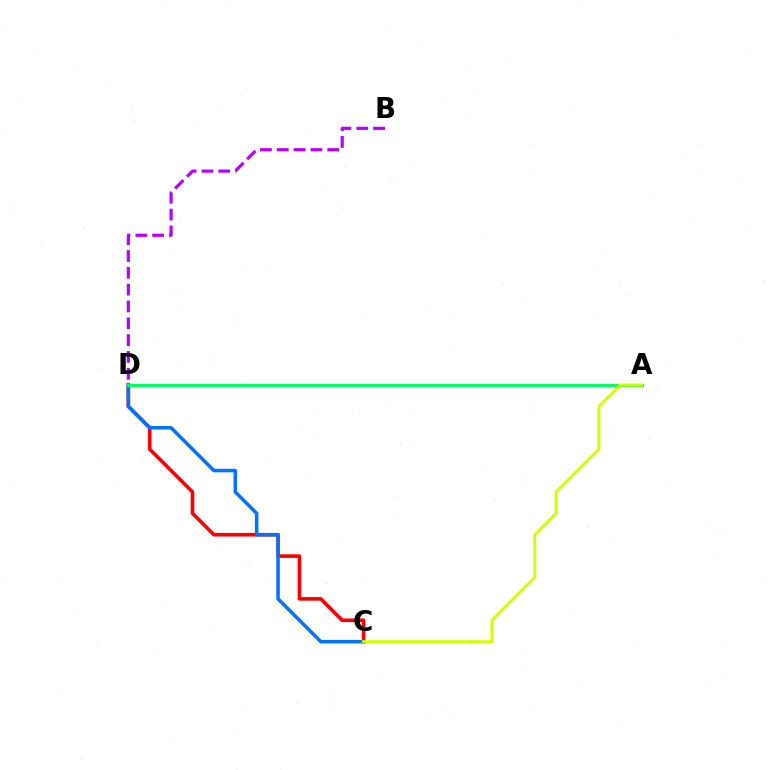{('B', 'D'): [{'color': '#b900ff', 'line_style': 'dashed', 'thickness': 2.29}], ('C', 'D'): [{'color': '#ff0000', 'line_style': 'solid', 'thickness': 2.6}, {'color': '#0074ff', 'line_style': 'solid', 'thickness': 2.54}], ('A', 'D'): [{'color': '#00ff5c', 'line_style': 'solid', 'thickness': 2.19}], ('A', 'C'): [{'color': '#d1ff00', 'line_style': 'solid', 'thickness': 2.1}]}